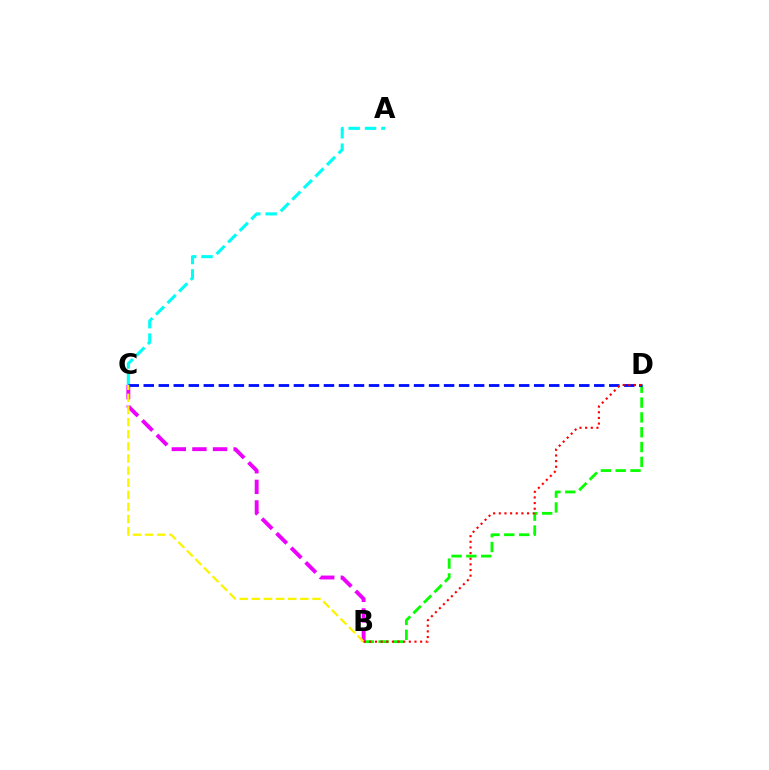{('B', 'D'): [{'color': '#08ff00', 'line_style': 'dashed', 'thickness': 2.01}, {'color': '#ff0000', 'line_style': 'dotted', 'thickness': 1.53}], ('B', 'C'): [{'color': '#ee00ff', 'line_style': 'dashed', 'thickness': 2.8}, {'color': '#fcf500', 'line_style': 'dashed', 'thickness': 1.65}], ('A', 'C'): [{'color': '#00fff6', 'line_style': 'dashed', 'thickness': 2.22}], ('C', 'D'): [{'color': '#0010ff', 'line_style': 'dashed', 'thickness': 2.04}]}